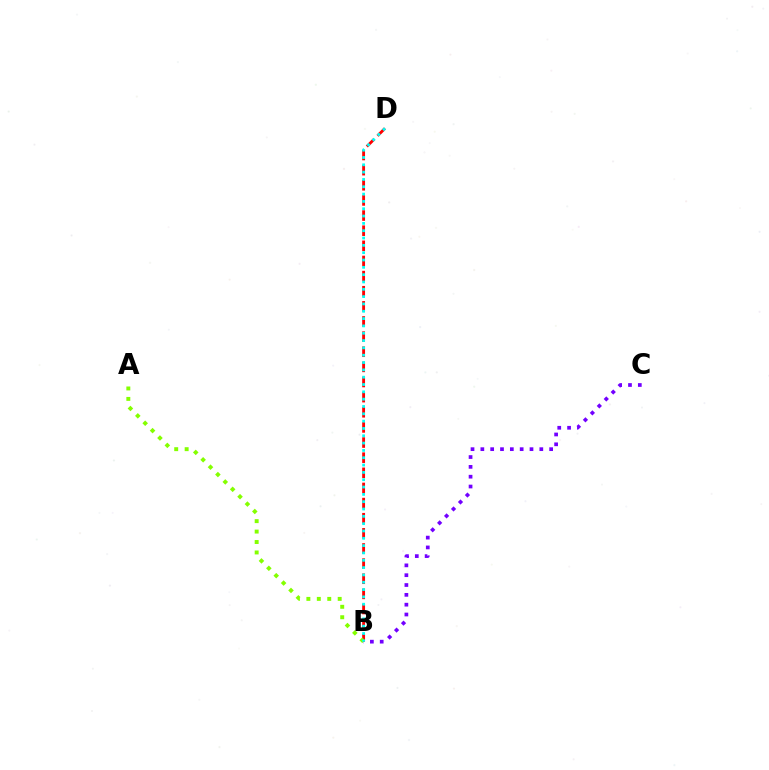{('B', 'D'): [{'color': '#ff0000', 'line_style': 'dashed', 'thickness': 2.06}, {'color': '#00fff6', 'line_style': 'dotted', 'thickness': 1.99}], ('A', 'B'): [{'color': '#84ff00', 'line_style': 'dotted', 'thickness': 2.84}], ('B', 'C'): [{'color': '#7200ff', 'line_style': 'dotted', 'thickness': 2.67}]}